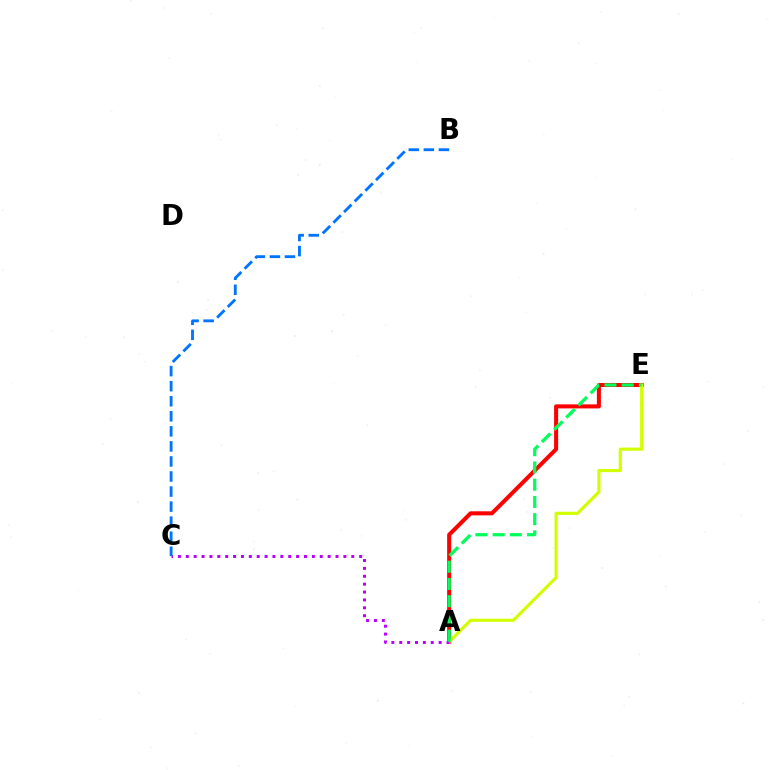{('A', 'E'): [{'color': '#ff0000', 'line_style': 'solid', 'thickness': 2.91}, {'color': '#d1ff00', 'line_style': 'solid', 'thickness': 2.27}, {'color': '#00ff5c', 'line_style': 'dashed', 'thickness': 2.34}], ('A', 'C'): [{'color': '#b900ff', 'line_style': 'dotted', 'thickness': 2.14}], ('B', 'C'): [{'color': '#0074ff', 'line_style': 'dashed', 'thickness': 2.05}]}